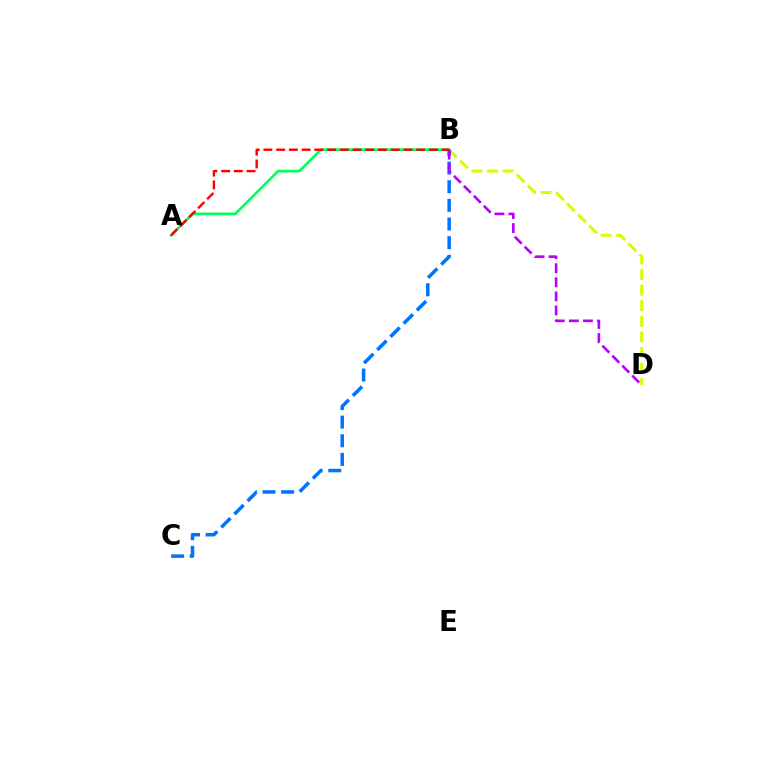{('B', 'D'): [{'color': '#d1ff00', 'line_style': 'dashed', 'thickness': 2.12}, {'color': '#b900ff', 'line_style': 'dashed', 'thickness': 1.91}], ('A', 'B'): [{'color': '#00ff5c', 'line_style': 'solid', 'thickness': 1.94}, {'color': '#ff0000', 'line_style': 'dashed', 'thickness': 1.73}], ('B', 'C'): [{'color': '#0074ff', 'line_style': 'dashed', 'thickness': 2.53}]}